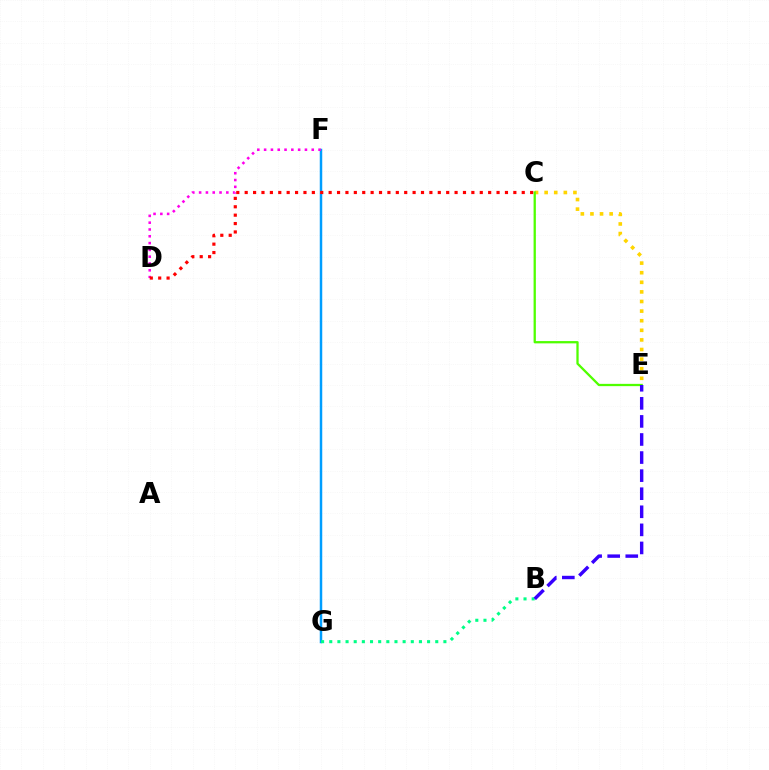{('C', 'E'): [{'color': '#ffd500', 'line_style': 'dotted', 'thickness': 2.61}, {'color': '#4fff00', 'line_style': 'solid', 'thickness': 1.65}], ('F', 'G'): [{'color': '#009eff', 'line_style': 'solid', 'thickness': 1.79}], ('D', 'F'): [{'color': '#ff00ed', 'line_style': 'dotted', 'thickness': 1.85}], ('B', 'G'): [{'color': '#00ff86', 'line_style': 'dotted', 'thickness': 2.22}], ('B', 'E'): [{'color': '#3700ff', 'line_style': 'dashed', 'thickness': 2.46}], ('C', 'D'): [{'color': '#ff0000', 'line_style': 'dotted', 'thickness': 2.28}]}